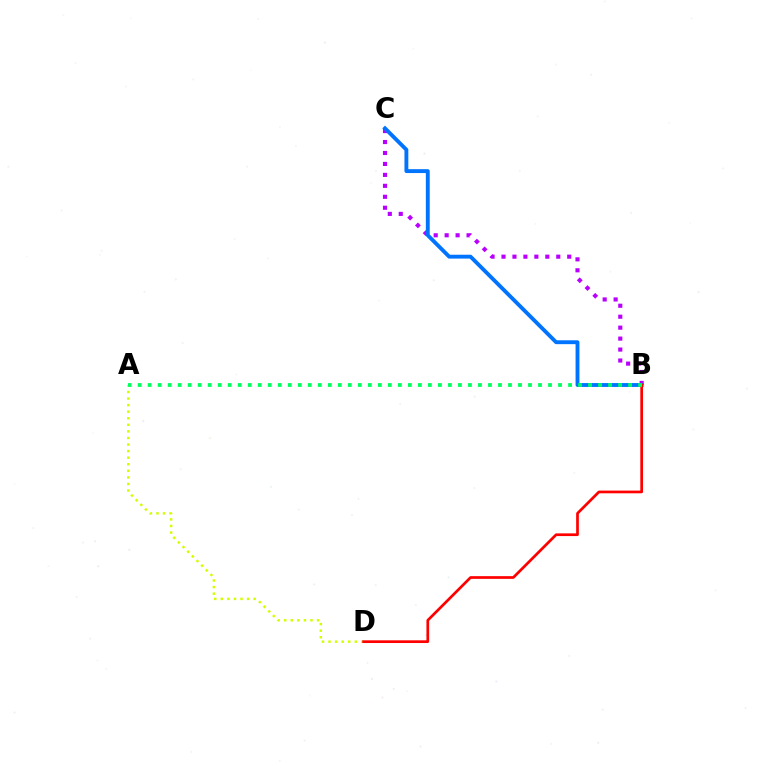{('B', 'C'): [{'color': '#b900ff', 'line_style': 'dotted', 'thickness': 2.98}, {'color': '#0074ff', 'line_style': 'solid', 'thickness': 2.78}], ('A', 'D'): [{'color': '#d1ff00', 'line_style': 'dotted', 'thickness': 1.79}], ('B', 'D'): [{'color': '#ff0000', 'line_style': 'solid', 'thickness': 1.95}], ('A', 'B'): [{'color': '#00ff5c', 'line_style': 'dotted', 'thickness': 2.72}]}